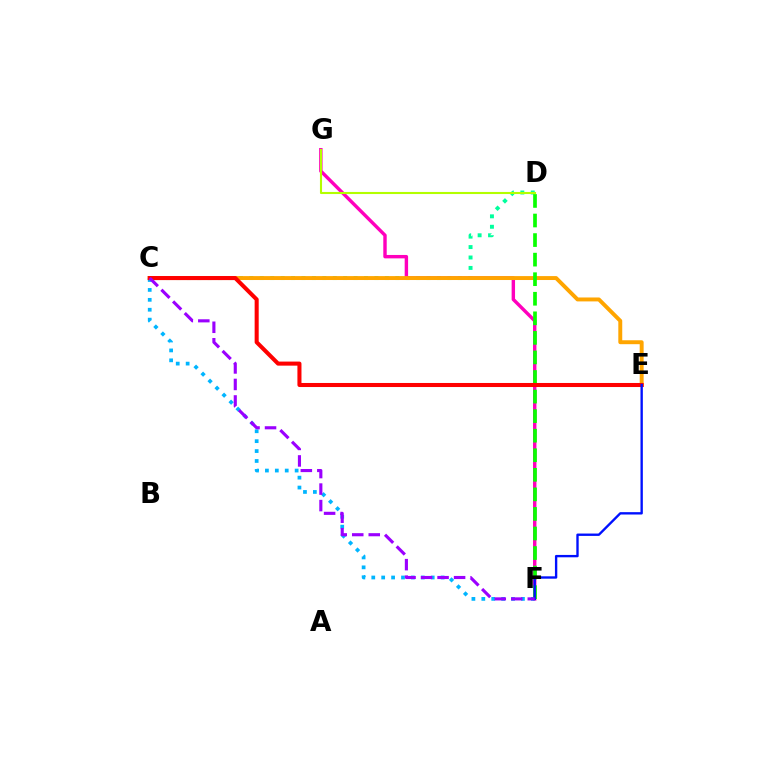{('C', 'D'): [{'color': '#00ff9d', 'line_style': 'dotted', 'thickness': 2.83}], ('F', 'G'): [{'color': '#ff00bd', 'line_style': 'solid', 'thickness': 2.46}], ('C', 'F'): [{'color': '#00b5ff', 'line_style': 'dotted', 'thickness': 2.69}, {'color': '#9b00ff', 'line_style': 'dashed', 'thickness': 2.24}], ('C', 'E'): [{'color': '#ffa500', 'line_style': 'solid', 'thickness': 2.83}, {'color': '#ff0000', 'line_style': 'solid', 'thickness': 2.92}], ('D', 'F'): [{'color': '#08ff00', 'line_style': 'dashed', 'thickness': 2.66}], ('D', 'G'): [{'color': '#b3ff00', 'line_style': 'solid', 'thickness': 1.51}], ('E', 'F'): [{'color': '#0010ff', 'line_style': 'solid', 'thickness': 1.7}]}